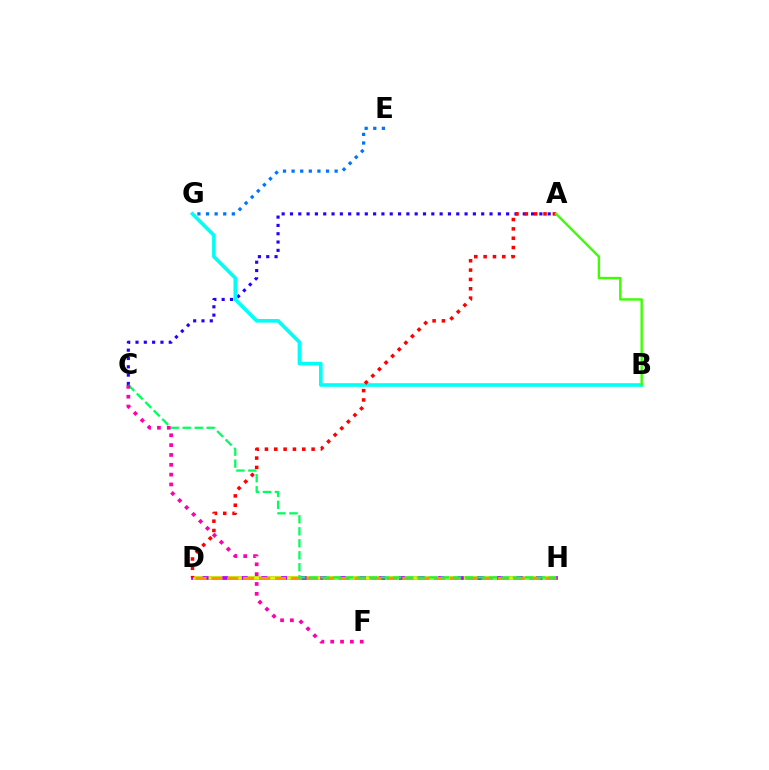{('A', 'C'): [{'color': '#2500ff', 'line_style': 'dotted', 'thickness': 2.26}], ('D', 'H'): [{'color': '#b900ff', 'line_style': 'solid', 'thickness': 2.69}, {'color': '#d1ff00', 'line_style': 'dashed', 'thickness': 2.67}, {'color': '#ff9400', 'line_style': 'dashed', 'thickness': 2.16}], ('B', 'G'): [{'color': '#00fff6', 'line_style': 'solid', 'thickness': 2.61}], ('A', 'D'): [{'color': '#ff0000', 'line_style': 'dotted', 'thickness': 2.54}], ('A', 'B'): [{'color': '#3dff00', 'line_style': 'solid', 'thickness': 1.73}], ('C', 'H'): [{'color': '#00ff5c', 'line_style': 'dashed', 'thickness': 1.63}], ('C', 'F'): [{'color': '#ff00ac', 'line_style': 'dotted', 'thickness': 2.67}], ('E', 'G'): [{'color': '#0074ff', 'line_style': 'dotted', 'thickness': 2.34}]}